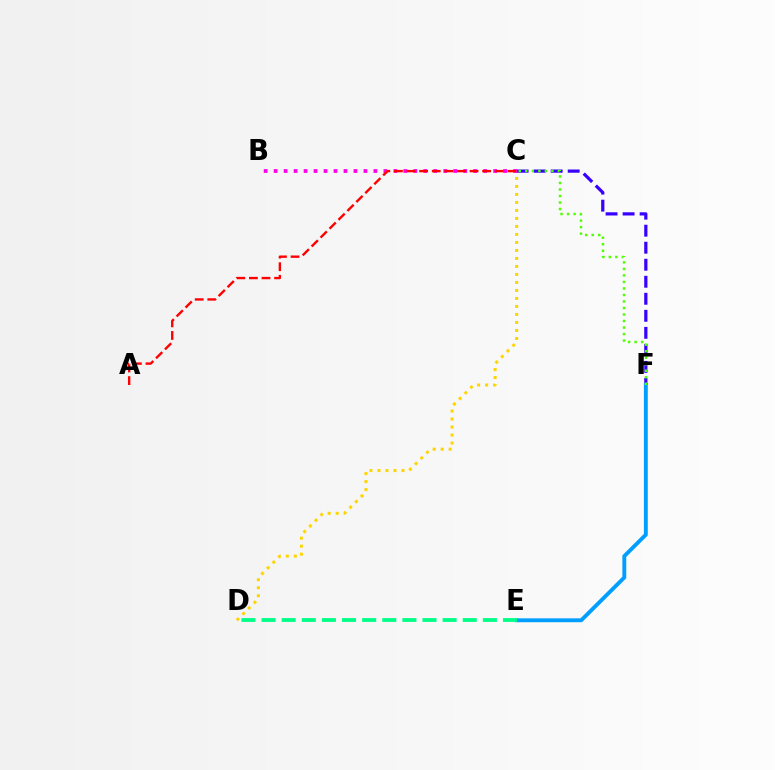{('C', 'D'): [{'color': '#ffd500', 'line_style': 'dotted', 'thickness': 2.17}], ('C', 'F'): [{'color': '#3700ff', 'line_style': 'dashed', 'thickness': 2.31}, {'color': '#4fff00', 'line_style': 'dotted', 'thickness': 1.77}], ('E', 'F'): [{'color': '#009eff', 'line_style': 'solid', 'thickness': 2.79}], ('D', 'E'): [{'color': '#00ff86', 'line_style': 'dashed', 'thickness': 2.73}], ('B', 'C'): [{'color': '#ff00ed', 'line_style': 'dotted', 'thickness': 2.71}], ('A', 'C'): [{'color': '#ff0000', 'line_style': 'dashed', 'thickness': 1.71}]}